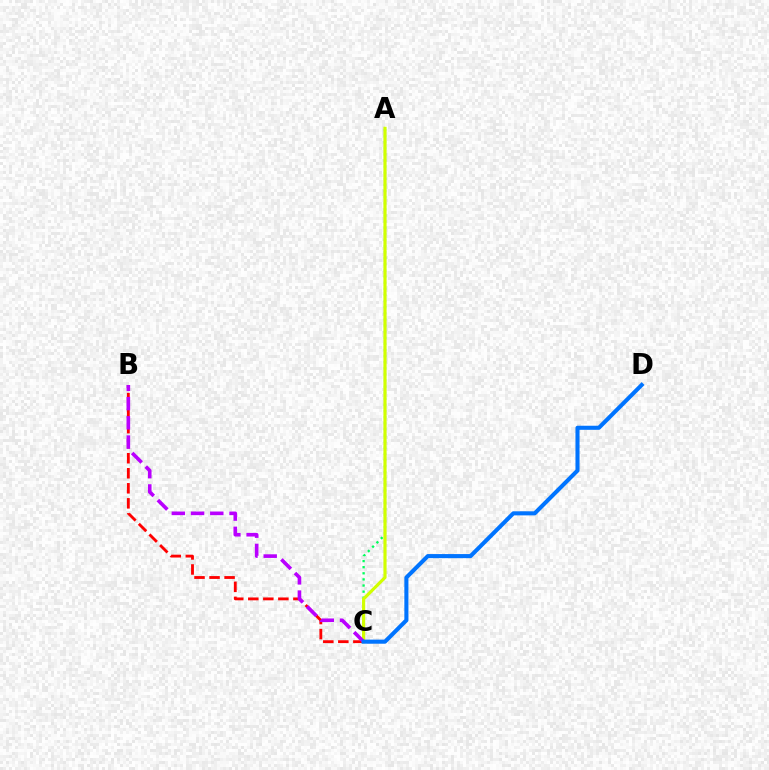{('A', 'C'): [{'color': '#00ff5c', 'line_style': 'dotted', 'thickness': 1.66}, {'color': '#d1ff00', 'line_style': 'solid', 'thickness': 2.28}], ('B', 'C'): [{'color': '#ff0000', 'line_style': 'dashed', 'thickness': 2.04}, {'color': '#b900ff', 'line_style': 'dashed', 'thickness': 2.61}], ('C', 'D'): [{'color': '#0074ff', 'line_style': 'solid', 'thickness': 2.94}]}